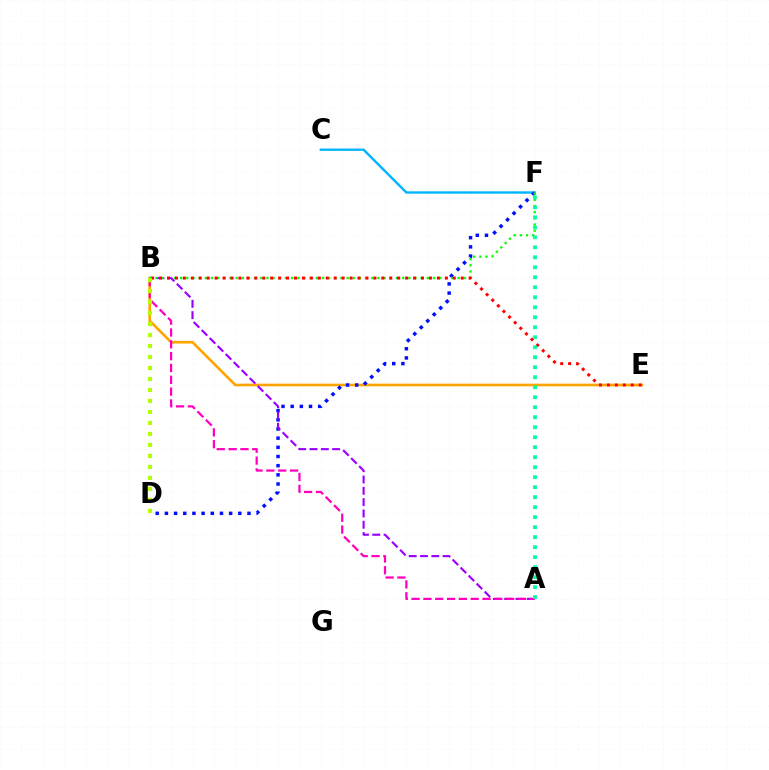{('B', 'E'): [{'color': '#ffa500', 'line_style': 'solid', 'thickness': 1.93}, {'color': '#ff0000', 'line_style': 'dotted', 'thickness': 2.16}], ('C', 'F'): [{'color': '#00b5ff', 'line_style': 'solid', 'thickness': 1.71}], ('D', 'F'): [{'color': '#0010ff', 'line_style': 'dotted', 'thickness': 2.49}], ('A', 'B'): [{'color': '#9b00ff', 'line_style': 'dashed', 'thickness': 1.54}, {'color': '#ff00bd', 'line_style': 'dashed', 'thickness': 1.61}], ('B', 'F'): [{'color': '#08ff00', 'line_style': 'dotted', 'thickness': 1.68}], ('A', 'F'): [{'color': '#00ff9d', 'line_style': 'dotted', 'thickness': 2.72}], ('B', 'D'): [{'color': '#b3ff00', 'line_style': 'dotted', 'thickness': 2.99}]}